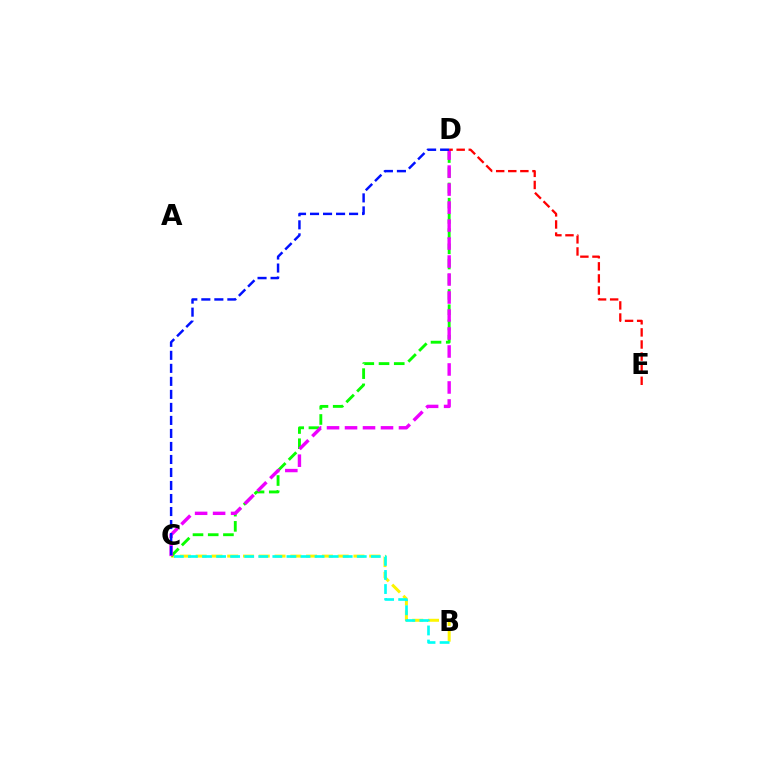{('B', 'C'): [{'color': '#fcf500', 'line_style': 'dashed', 'thickness': 2.14}, {'color': '#00fff6', 'line_style': 'dashed', 'thickness': 1.91}], ('C', 'D'): [{'color': '#08ff00', 'line_style': 'dashed', 'thickness': 2.07}, {'color': '#ee00ff', 'line_style': 'dashed', 'thickness': 2.44}, {'color': '#0010ff', 'line_style': 'dashed', 'thickness': 1.77}], ('D', 'E'): [{'color': '#ff0000', 'line_style': 'dashed', 'thickness': 1.64}]}